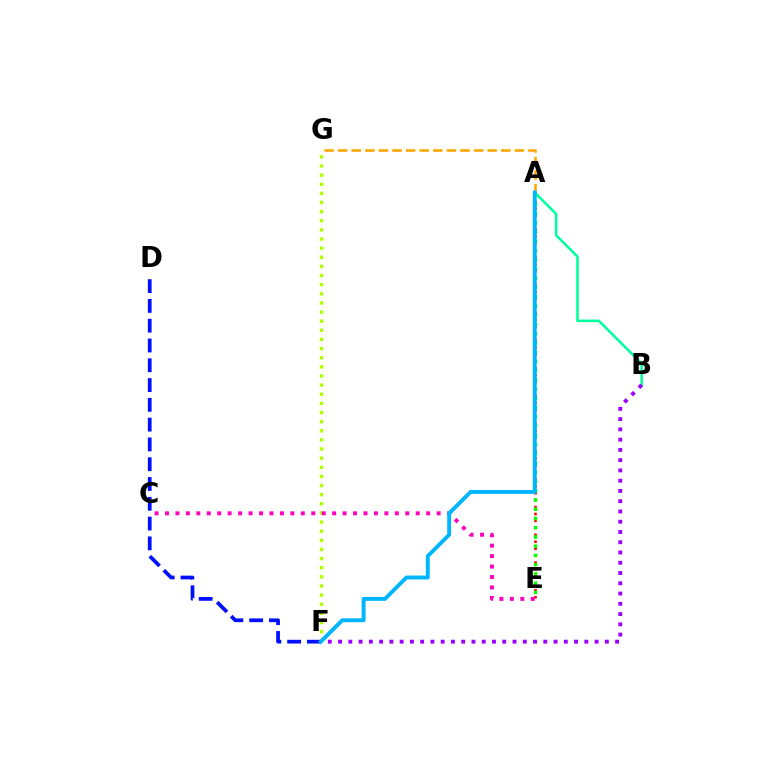{('A', 'B'): [{'color': '#00ff9d', 'line_style': 'solid', 'thickness': 1.84}], ('B', 'F'): [{'color': '#9b00ff', 'line_style': 'dotted', 'thickness': 2.79}], ('F', 'G'): [{'color': '#b3ff00', 'line_style': 'dotted', 'thickness': 2.48}], ('A', 'G'): [{'color': '#ffa500', 'line_style': 'dashed', 'thickness': 1.85}], ('D', 'F'): [{'color': '#0010ff', 'line_style': 'dashed', 'thickness': 2.69}], ('A', 'E'): [{'color': '#ff0000', 'line_style': 'dotted', 'thickness': 1.89}, {'color': '#08ff00', 'line_style': 'dotted', 'thickness': 2.51}], ('C', 'E'): [{'color': '#ff00bd', 'line_style': 'dotted', 'thickness': 2.84}], ('A', 'F'): [{'color': '#00b5ff', 'line_style': 'solid', 'thickness': 2.81}]}